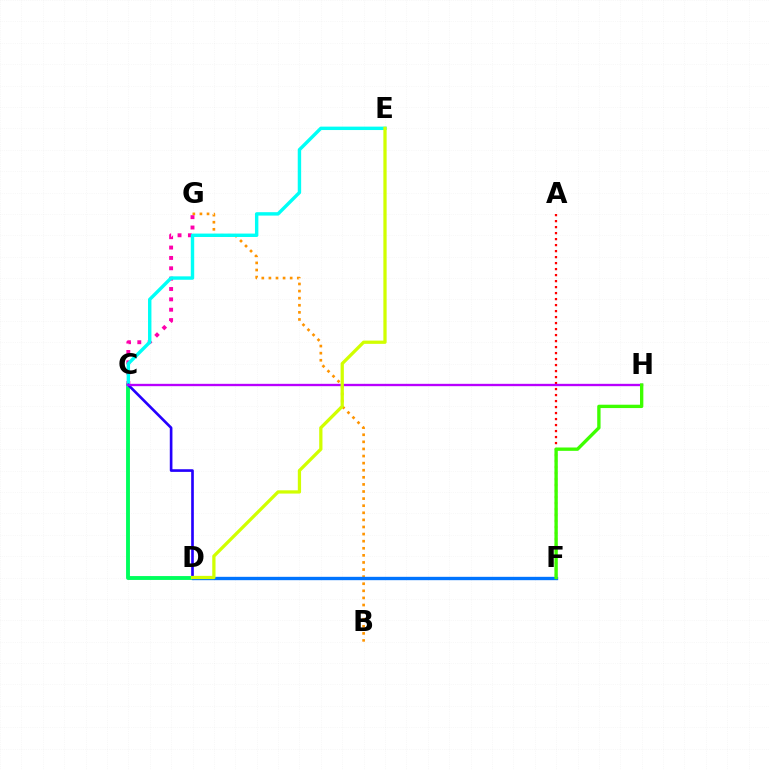{('C', 'D'): [{'color': '#00ff5c', 'line_style': 'solid', 'thickness': 2.79}, {'color': '#2500ff', 'line_style': 'solid', 'thickness': 1.91}], ('B', 'G'): [{'color': '#ff9400', 'line_style': 'dotted', 'thickness': 1.93}], ('A', 'F'): [{'color': '#ff0000', 'line_style': 'dotted', 'thickness': 1.63}], ('C', 'G'): [{'color': '#ff00ac', 'line_style': 'dotted', 'thickness': 2.81}], ('D', 'F'): [{'color': '#0074ff', 'line_style': 'solid', 'thickness': 2.41}], ('C', 'E'): [{'color': '#00fff6', 'line_style': 'solid', 'thickness': 2.46}], ('C', 'H'): [{'color': '#b900ff', 'line_style': 'solid', 'thickness': 1.69}], ('F', 'H'): [{'color': '#3dff00', 'line_style': 'solid', 'thickness': 2.41}], ('D', 'E'): [{'color': '#d1ff00', 'line_style': 'solid', 'thickness': 2.35}]}